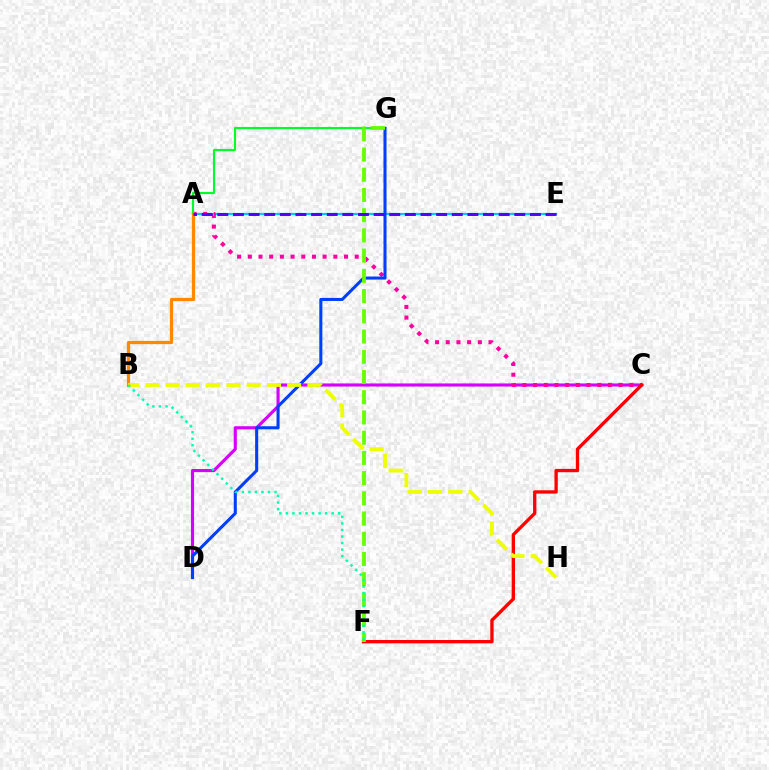{('A', 'E'): [{'color': '#00c7ff', 'line_style': 'solid', 'thickness': 1.59}, {'color': '#4f00ff', 'line_style': 'dashed', 'thickness': 2.12}], ('C', 'D'): [{'color': '#d600ff', 'line_style': 'solid', 'thickness': 2.24}], ('A', 'C'): [{'color': '#ff00a0', 'line_style': 'dotted', 'thickness': 2.91}], ('C', 'F'): [{'color': '#ff0000', 'line_style': 'solid', 'thickness': 2.4}], ('A', 'G'): [{'color': '#00ff27', 'line_style': 'solid', 'thickness': 1.53}], ('A', 'B'): [{'color': '#ff8800', 'line_style': 'solid', 'thickness': 2.34}], ('D', 'G'): [{'color': '#003fff', 'line_style': 'solid', 'thickness': 2.2}], ('F', 'G'): [{'color': '#66ff00', 'line_style': 'dashed', 'thickness': 2.75}], ('B', 'H'): [{'color': '#eeff00', 'line_style': 'dashed', 'thickness': 2.75}], ('B', 'F'): [{'color': '#00ffaf', 'line_style': 'dotted', 'thickness': 1.78}]}